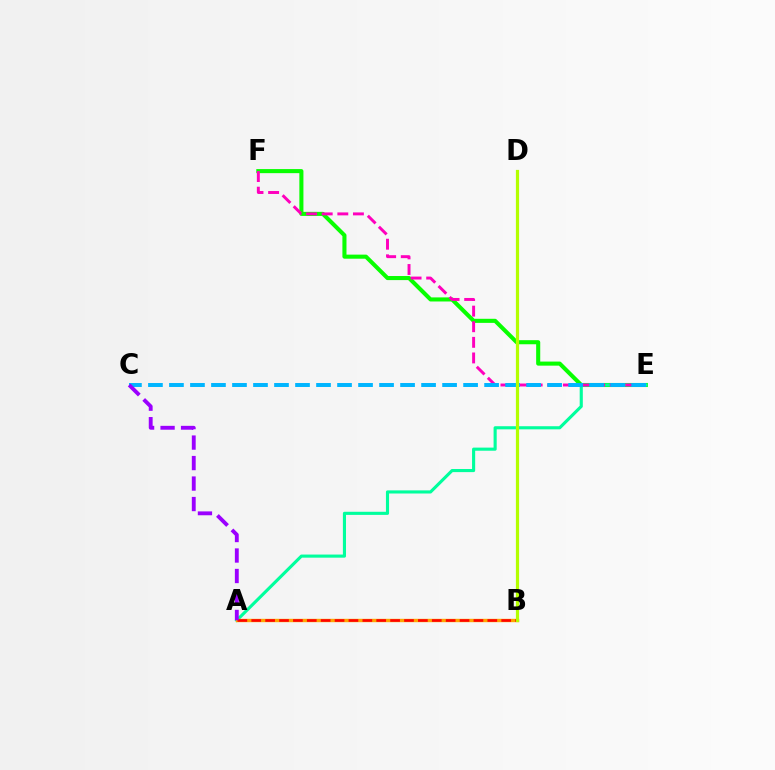{('E', 'F'): [{'color': '#08ff00', 'line_style': 'solid', 'thickness': 2.93}, {'color': '#ff00bd', 'line_style': 'dashed', 'thickness': 2.12}], ('A', 'E'): [{'color': '#00ff9d', 'line_style': 'solid', 'thickness': 2.24}], ('A', 'B'): [{'color': '#0010ff', 'line_style': 'dashed', 'thickness': 1.94}, {'color': '#ffa500', 'line_style': 'solid', 'thickness': 2.43}, {'color': '#ff0000', 'line_style': 'dashed', 'thickness': 1.89}], ('C', 'E'): [{'color': '#00b5ff', 'line_style': 'dashed', 'thickness': 2.85}], ('B', 'D'): [{'color': '#b3ff00', 'line_style': 'solid', 'thickness': 2.31}], ('A', 'C'): [{'color': '#9b00ff', 'line_style': 'dashed', 'thickness': 2.78}]}